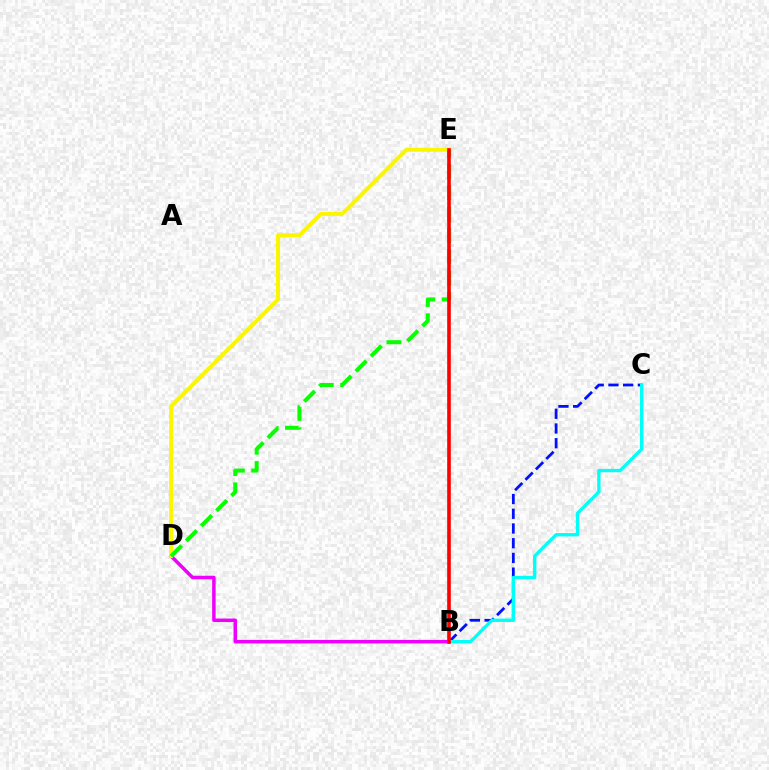{('B', 'D'): [{'color': '#ee00ff', 'line_style': 'solid', 'thickness': 2.52}], ('B', 'C'): [{'color': '#0010ff', 'line_style': 'dashed', 'thickness': 2.0}, {'color': '#00fff6', 'line_style': 'solid', 'thickness': 2.42}], ('D', 'E'): [{'color': '#fcf500', 'line_style': 'solid', 'thickness': 2.89}, {'color': '#08ff00', 'line_style': 'dashed', 'thickness': 2.9}], ('B', 'E'): [{'color': '#ff0000', 'line_style': 'solid', 'thickness': 2.62}]}